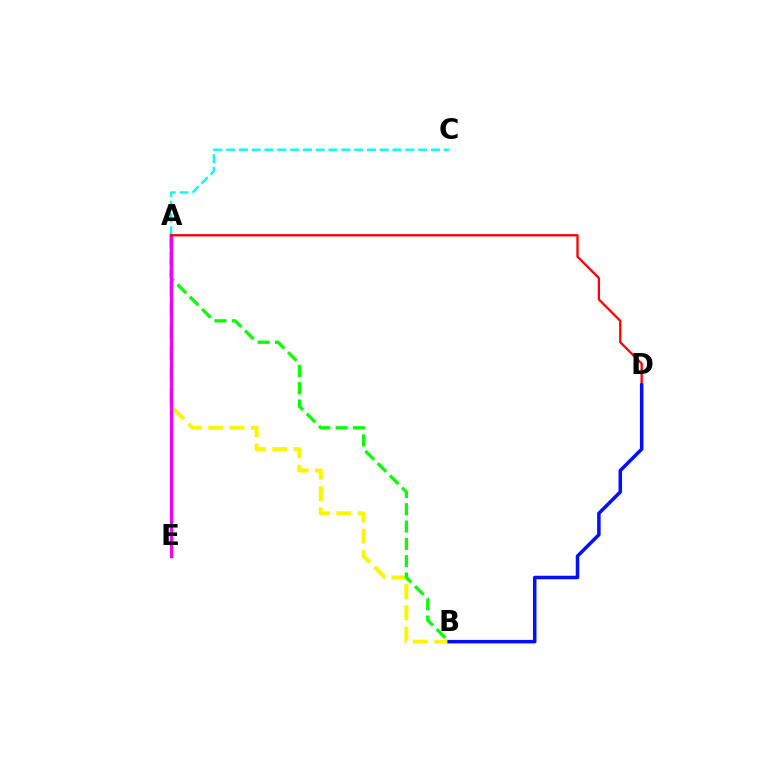{('A', 'B'): [{'color': '#fcf500', 'line_style': 'dashed', 'thickness': 2.9}, {'color': '#08ff00', 'line_style': 'dashed', 'thickness': 2.35}], ('A', 'E'): [{'color': '#ee00ff', 'line_style': 'solid', 'thickness': 2.38}], ('A', 'C'): [{'color': '#00fff6', 'line_style': 'dashed', 'thickness': 1.74}], ('A', 'D'): [{'color': '#ff0000', 'line_style': 'solid', 'thickness': 1.66}], ('B', 'D'): [{'color': '#0010ff', 'line_style': 'solid', 'thickness': 2.53}]}